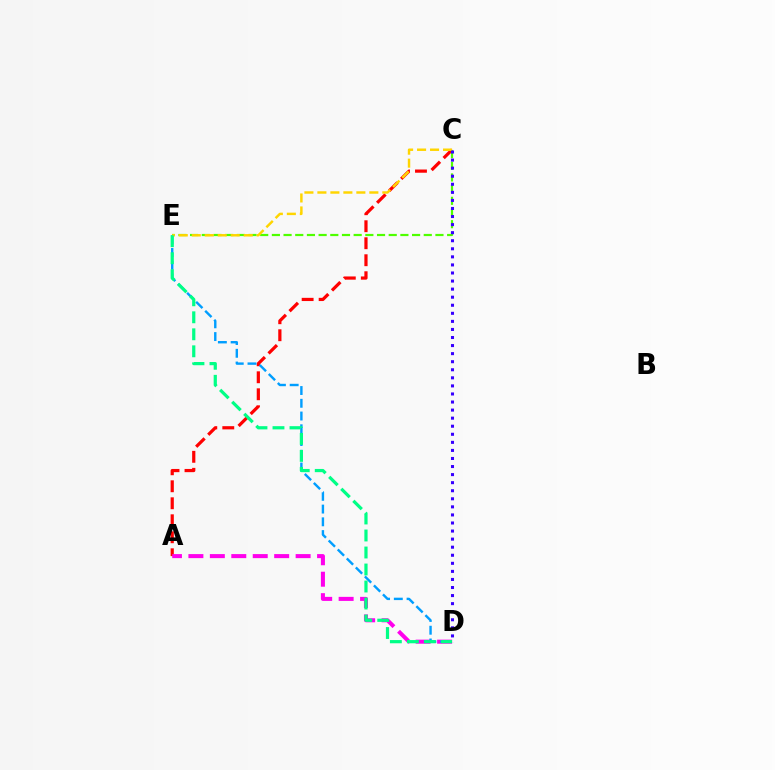{('A', 'C'): [{'color': '#ff0000', 'line_style': 'dashed', 'thickness': 2.31}], ('A', 'D'): [{'color': '#ff00ed', 'line_style': 'dashed', 'thickness': 2.91}], ('D', 'E'): [{'color': '#009eff', 'line_style': 'dashed', 'thickness': 1.73}, {'color': '#00ff86', 'line_style': 'dashed', 'thickness': 2.31}], ('C', 'E'): [{'color': '#4fff00', 'line_style': 'dashed', 'thickness': 1.59}, {'color': '#ffd500', 'line_style': 'dashed', 'thickness': 1.76}], ('C', 'D'): [{'color': '#3700ff', 'line_style': 'dotted', 'thickness': 2.19}]}